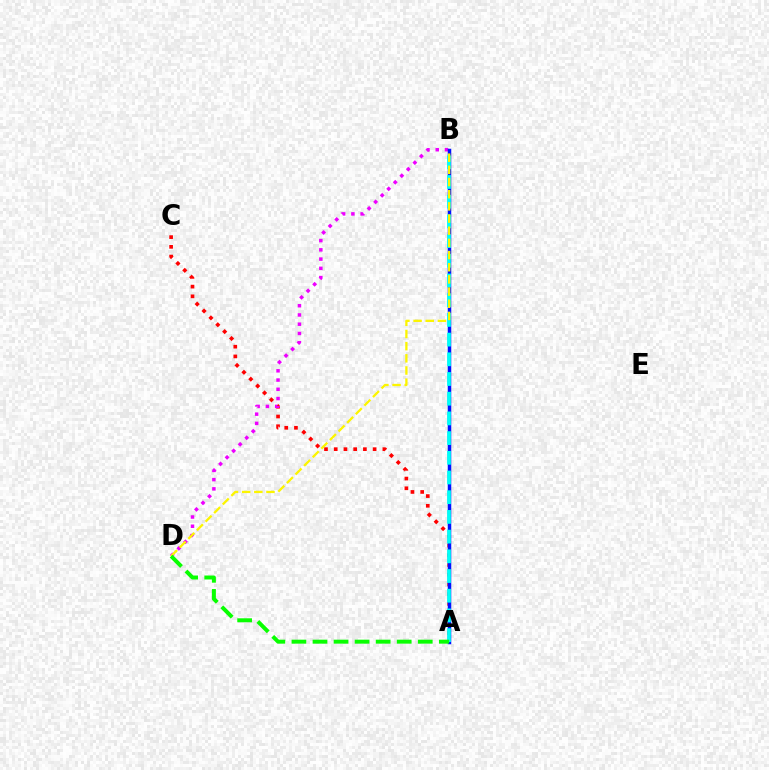{('A', 'C'): [{'color': '#ff0000', 'line_style': 'dotted', 'thickness': 2.64}], ('B', 'D'): [{'color': '#ee00ff', 'line_style': 'dotted', 'thickness': 2.51}, {'color': '#fcf500', 'line_style': 'dashed', 'thickness': 1.65}], ('A', 'B'): [{'color': '#0010ff', 'line_style': 'solid', 'thickness': 2.52}, {'color': '#00fff6', 'line_style': 'dashed', 'thickness': 2.68}], ('A', 'D'): [{'color': '#08ff00', 'line_style': 'dashed', 'thickness': 2.86}]}